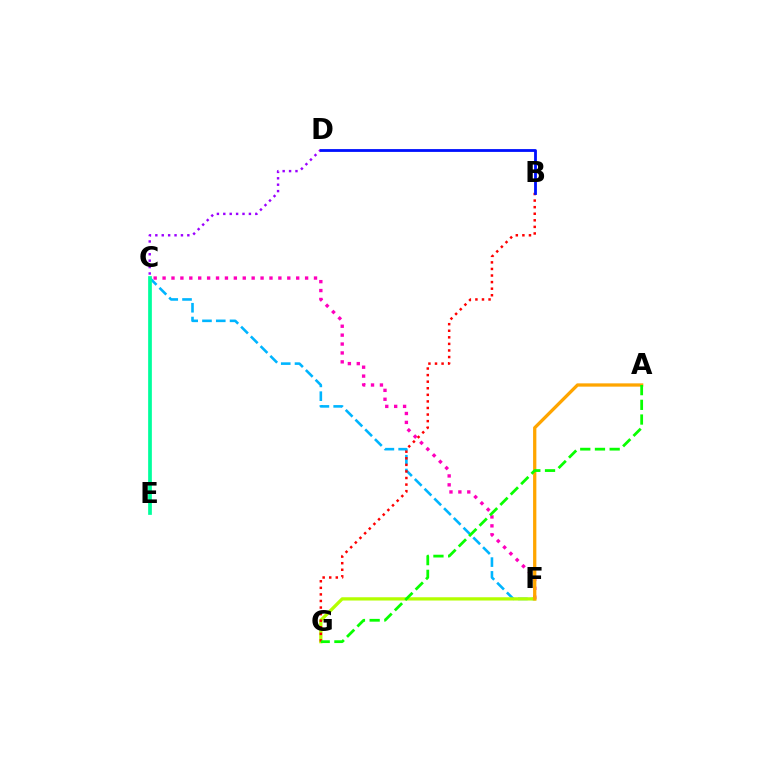{('C', 'F'): [{'color': '#ff00bd', 'line_style': 'dotted', 'thickness': 2.42}, {'color': '#00b5ff', 'line_style': 'dashed', 'thickness': 1.87}], ('C', 'D'): [{'color': '#9b00ff', 'line_style': 'dotted', 'thickness': 1.74}], ('F', 'G'): [{'color': '#b3ff00', 'line_style': 'solid', 'thickness': 2.36}], ('A', 'F'): [{'color': '#ffa500', 'line_style': 'solid', 'thickness': 2.36}], ('B', 'G'): [{'color': '#ff0000', 'line_style': 'dotted', 'thickness': 1.79}], ('B', 'D'): [{'color': '#0010ff', 'line_style': 'solid', 'thickness': 2.02}], ('A', 'G'): [{'color': '#08ff00', 'line_style': 'dashed', 'thickness': 2.0}], ('C', 'E'): [{'color': '#00ff9d', 'line_style': 'solid', 'thickness': 2.68}]}